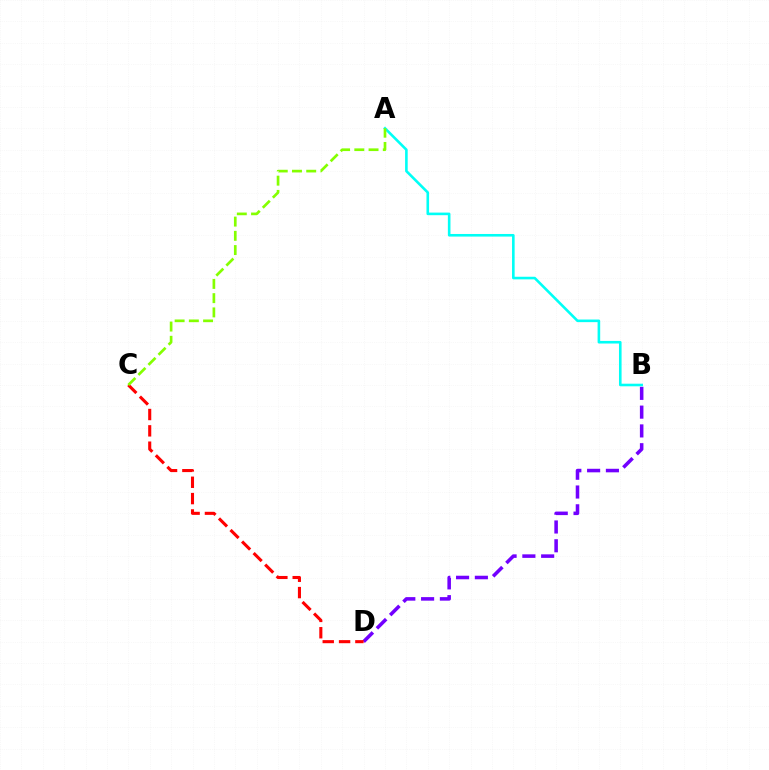{('B', 'D'): [{'color': '#7200ff', 'line_style': 'dashed', 'thickness': 2.55}], ('A', 'B'): [{'color': '#00fff6', 'line_style': 'solid', 'thickness': 1.87}], ('C', 'D'): [{'color': '#ff0000', 'line_style': 'dashed', 'thickness': 2.22}], ('A', 'C'): [{'color': '#84ff00', 'line_style': 'dashed', 'thickness': 1.93}]}